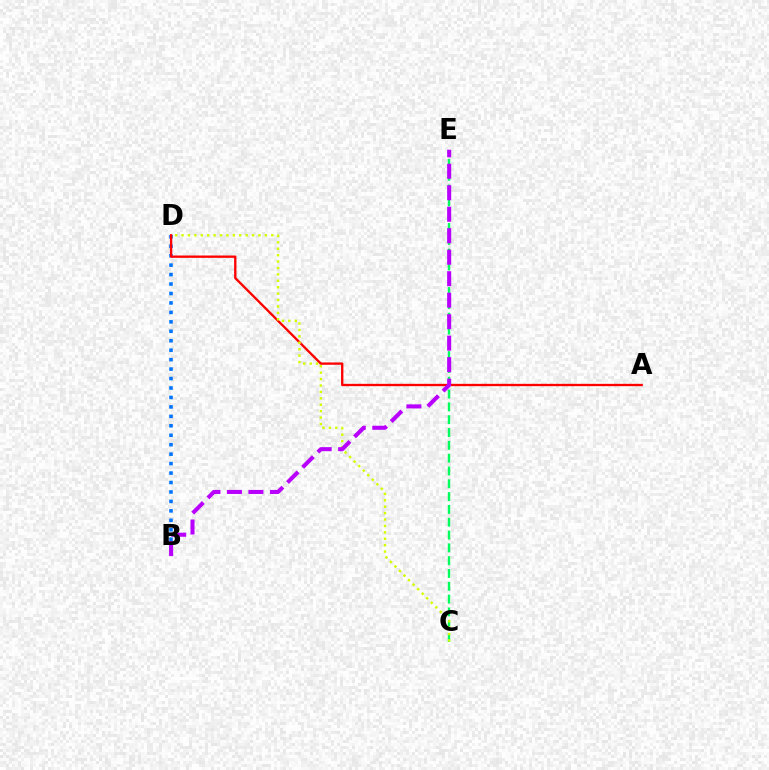{('B', 'D'): [{'color': '#0074ff', 'line_style': 'dotted', 'thickness': 2.57}], ('C', 'E'): [{'color': '#00ff5c', 'line_style': 'dashed', 'thickness': 1.74}], ('A', 'D'): [{'color': '#ff0000', 'line_style': 'solid', 'thickness': 1.68}], ('C', 'D'): [{'color': '#d1ff00', 'line_style': 'dotted', 'thickness': 1.74}], ('B', 'E'): [{'color': '#b900ff', 'line_style': 'dashed', 'thickness': 2.92}]}